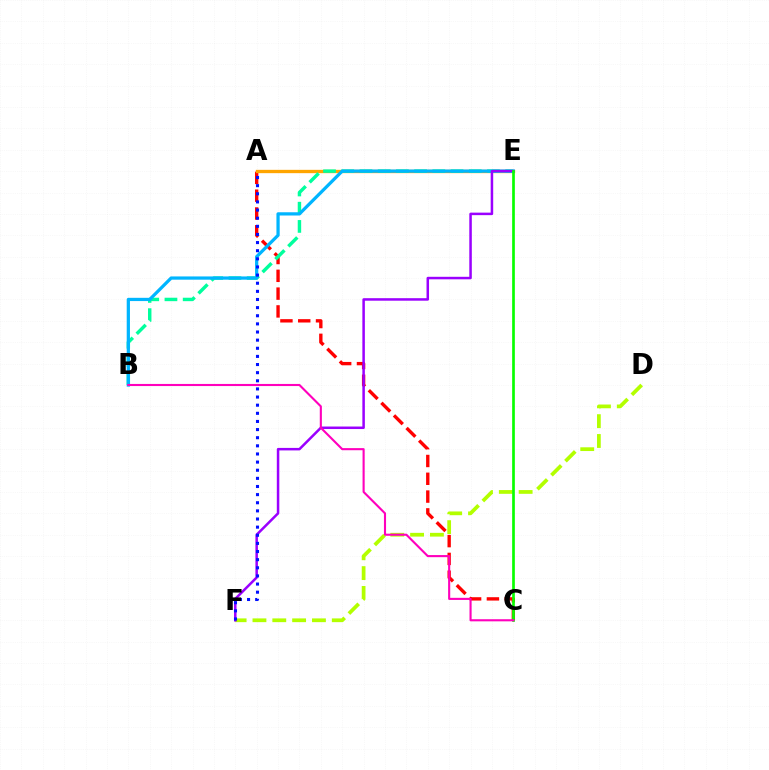{('A', 'C'): [{'color': '#ff0000', 'line_style': 'dashed', 'thickness': 2.42}], ('D', 'F'): [{'color': '#b3ff00', 'line_style': 'dashed', 'thickness': 2.69}], ('A', 'E'): [{'color': '#ffa500', 'line_style': 'solid', 'thickness': 2.39}], ('B', 'E'): [{'color': '#00ff9d', 'line_style': 'dashed', 'thickness': 2.47}, {'color': '#00b5ff', 'line_style': 'solid', 'thickness': 2.34}], ('E', 'F'): [{'color': '#9b00ff', 'line_style': 'solid', 'thickness': 1.81}], ('C', 'E'): [{'color': '#08ff00', 'line_style': 'solid', 'thickness': 1.93}], ('A', 'F'): [{'color': '#0010ff', 'line_style': 'dotted', 'thickness': 2.21}], ('B', 'C'): [{'color': '#ff00bd', 'line_style': 'solid', 'thickness': 1.52}]}